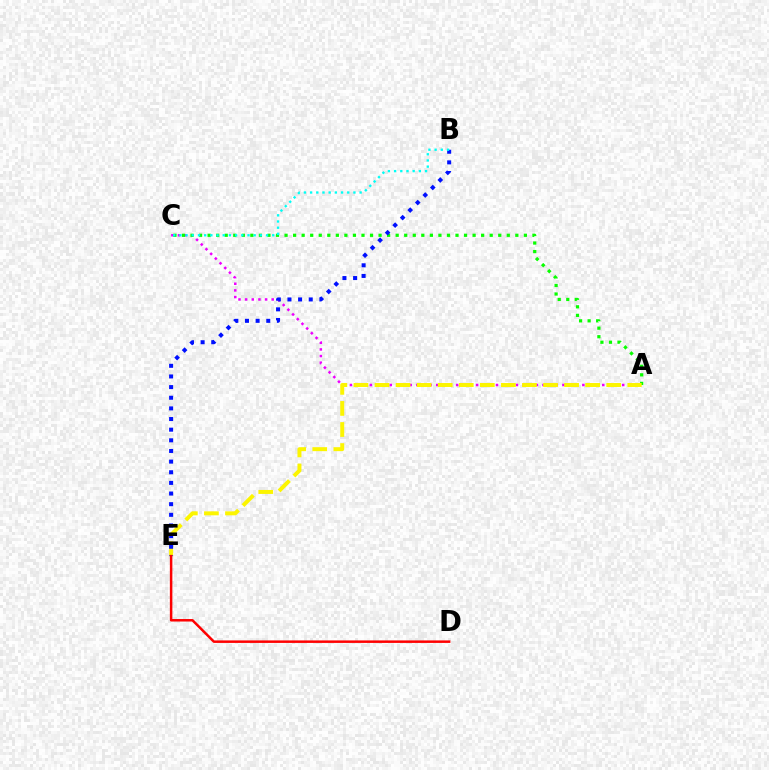{('A', 'C'): [{'color': '#ee00ff', 'line_style': 'dotted', 'thickness': 1.8}, {'color': '#08ff00', 'line_style': 'dotted', 'thickness': 2.32}], ('A', 'E'): [{'color': '#fcf500', 'line_style': 'dashed', 'thickness': 2.86}], ('B', 'E'): [{'color': '#0010ff', 'line_style': 'dotted', 'thickness': 2.89}], ('D', 'E'): [{'color': '#ff0000', 'line_style': 'solid', 'thickness': 1.8}], ('B', 'C'): [{'color': '#00fff6', 'line_style': 'dotted', 'thickness': 1.68}]}